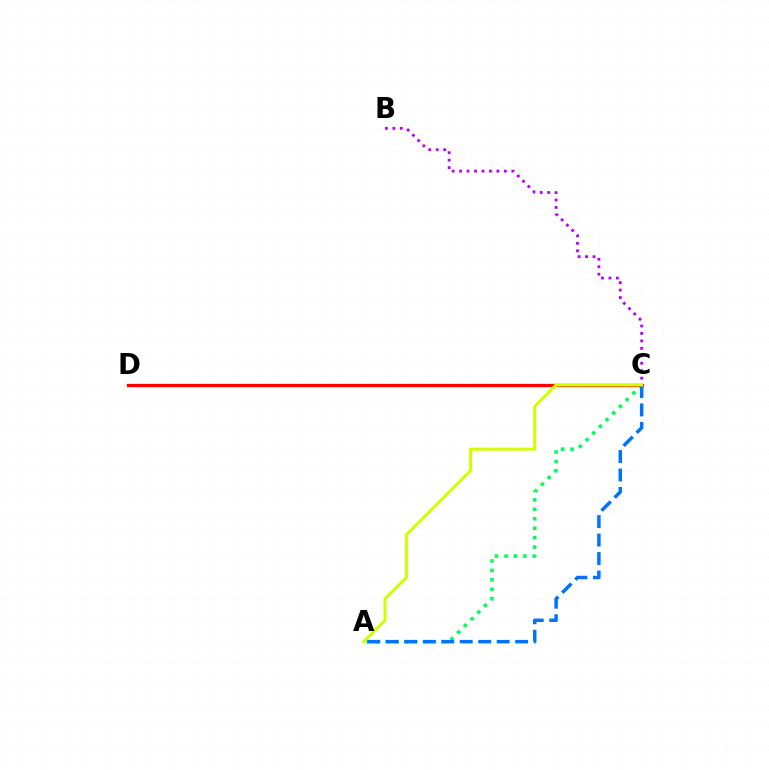{('A', 'C'): [{'color': '#00ff5c', 'line_style': 'dotted', 'thickness': 2.56}, {'color': '#0074ff', 'line_style': 'dashed', 'thickness': 2.51}, {'color': '#d1ff00', 'line_style': 'solid', 'thickness': 2.17}], ('C', 'D'): [{'color': '#ff0000', 'line_style': 'solid', 'thickness': 2.34}], ('B', 'C'): [{'color': '#b900ff', 'line_style': 'dotted', 'thickness': 2.03}]}